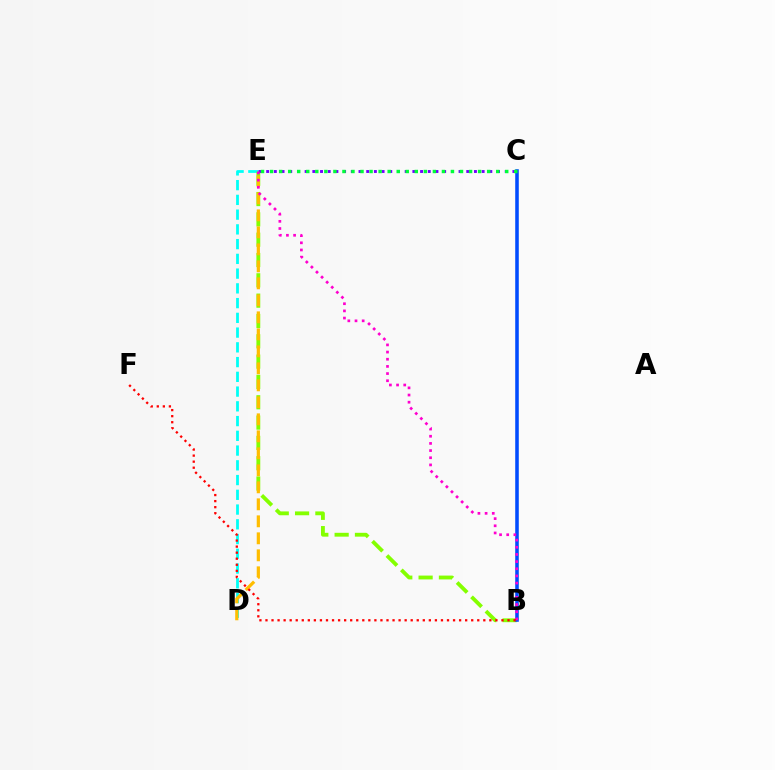{('D', 'E'): [{'color': '#00fff6', 'line_style': 'dashed', 'thickness': 2.0}, {'color': '#ffbd00', 'line_style': 'dashed', 'thickness': 2.31}], ('B', 'E'): [{'color': '#84ff00', 'line_style': 'dashed', 'thickness': 2.76}, {'color': '#ff00cf', 'line_style': 'dotted', 'thickness': 1.95}], ('C', 'E'): [{'color': '#7200ff', 'line_style': 'dotted', 'thickness': 2.09}, {'color': '#00ff39', 'line_style': 'dotted', 'thickness': 2.46}], ('B', 'C'): [{'color': '#004bff', 'line_style': 'solid', 'thickness': 2.56}], ('B', 'F'): [{'color': '#ff0000', 'line_style': 'dotted', 'thickness': 1.64}]}